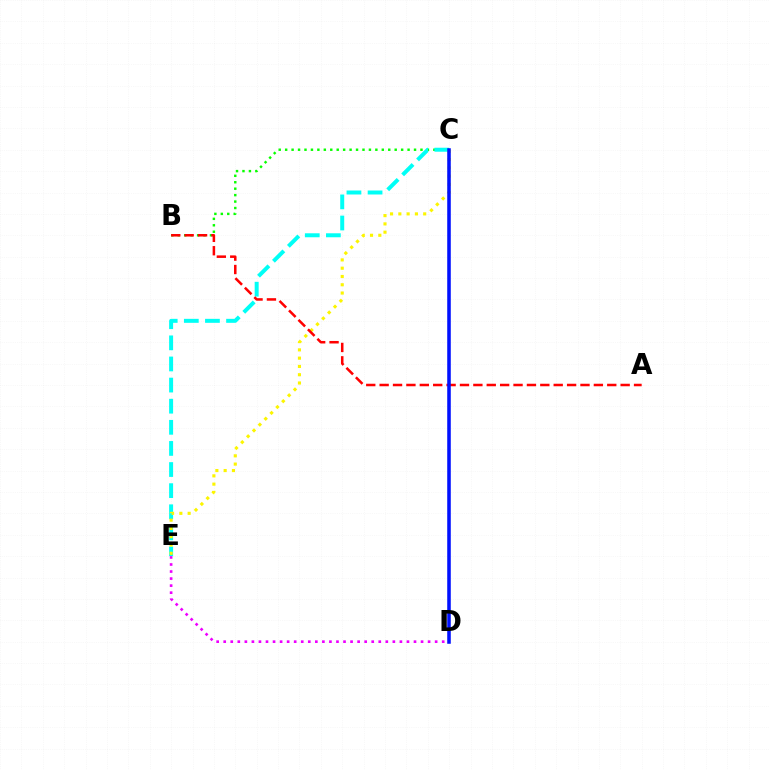{('B', 'C'): [{'color': '#08ff00', 'line_style': 'dotted', 'thickness': 1.75}], ('C', 'E'): [{'color': '#00fff6', 'line_style': 'dashed', 'thickness': 2.87}, {'color': '#fcf500', 'line_style': 'dotted', 'thickness': 2.25}], ('D', 'E'): [{'color': '#ee00ff', 'line_style': 'dotted', 'thickness': 1.91}], ('A', 'B'): [{'color': '#ff0000', 'line_style': 'dashed', 'thickness': 1.82}], ('C', 'D'): [{'color': '#0010ff', 'line_style': 'solid', 'thickness': 2.56}]}